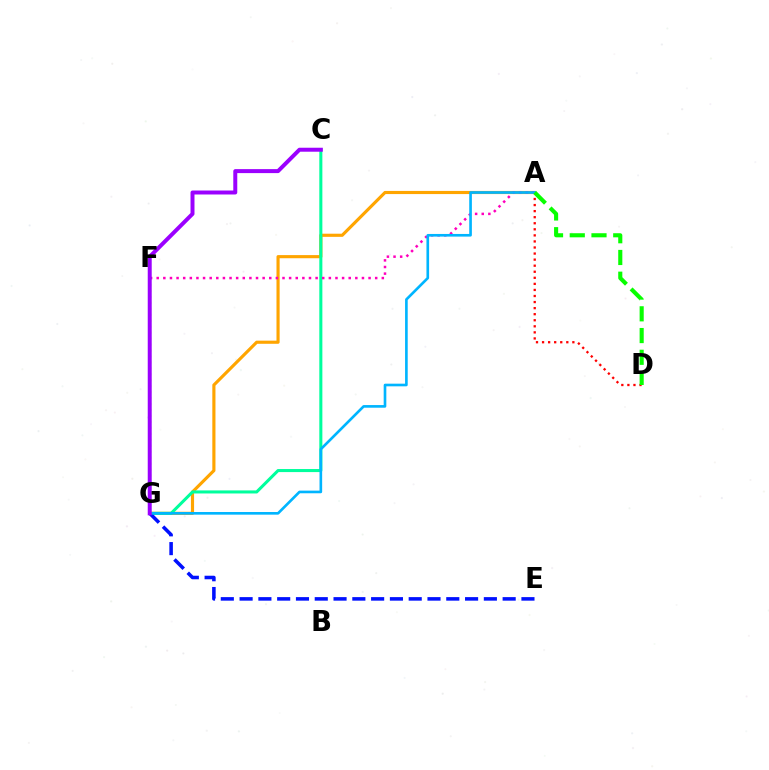{('A', 'G'): [{'color': '#ffa500', 'line_style': 'solid', 'thickness': 2.26}, {'color': '#00b5ff', 'line_style': 'solid', 'thickness': 1.91}], ('F', 'G'): [{'color': '#b3ff00', 'line_style': 'dotted', 'thickness': 1.62}], ('C', 'G'): [{'color': '#00ff9d', 'line_style': 'solid', 'thickness': 2.2}, {'color': '#9b00ff', 'line_style': 'solid', 'thickness': 2.87}], ('A', 'F'): [{'color': '#ff00bd', 'line_style': 'dotted', 'thickness': 1.8}], ('E', 'G'): [{'color': '#0010ff', 'line_style': 'dashed', 'thickness': 2.55}], ('A', 'D'): [{'color': '#ff0000', 'line_style': 'dotted', 'thickness': 1.65}, {'color': '#08ff00', 'line_style': 'dashed', 'thickness': 2.95}]}